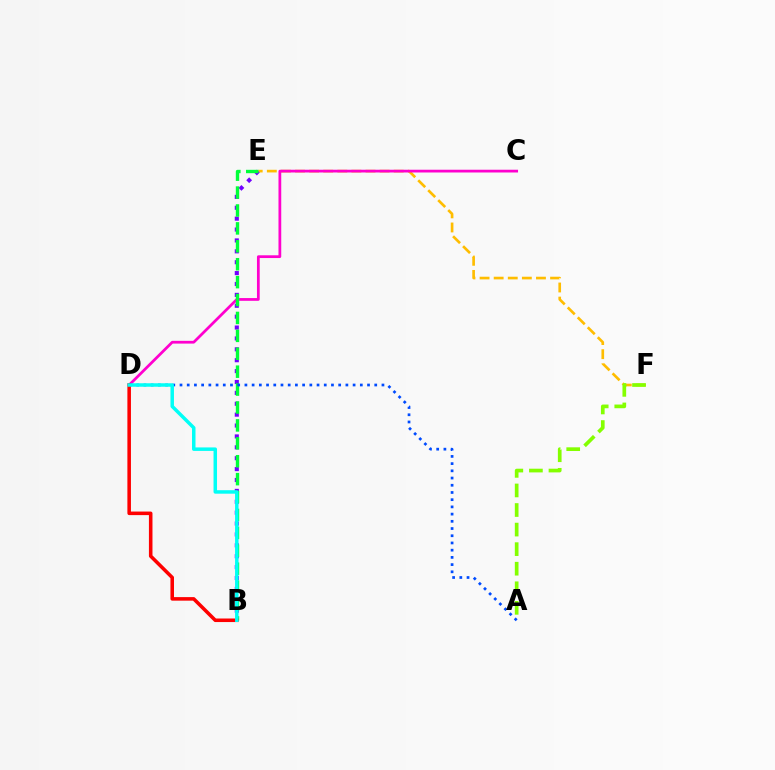{('E', 'F'): [{'color': '#ffbd00', 'line_style': 'dashed', 'thickness': 1.92}], ('B', 'E'): [{'color': '#7200ff', 'line_style': 'dotted', 'thickness': 2.96}, {'color': '#00ff39', 'line_style': 'dashed', 'thickness': 2.43}], ('A', 'F'): [{'color': '#84ff00', 'line_style': 'dashed', 'thickness': 2.66}], ('C', 'D'): [{'color': '#ff00cf', 'line_style': 'solid', 'thickness': 1.98}], ('A', 'D'): [{'color': '#004bff', 'line_style': 'dotted', 'thickness': 1.96}], ('B', 'D'): [{'color': '#ff0000', 'line_style': 'solid', 'thickness': 2.56}, {'color': '#00fff6', 'line_style': 'solid', 'thickness': 2.51}]}